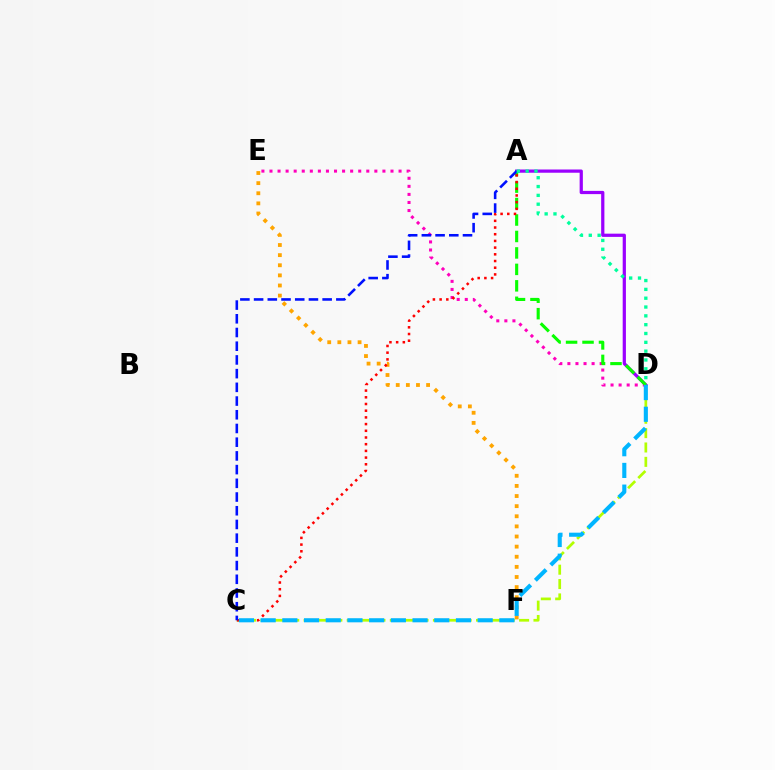{('A', 'D'): [{'color': '#9b00ff', 'line_style': 'solid', 'thickness': 2.32}, {'color': '#08ff00', 'line_style': 'dashed', 'thickness': 2.24}, {'color': '#00ff9d', 'line_style': 'dotted', 'thickness': 2.4}], ('D', 'E'): [{'color': '#ff00bd', 'line_style': 'dotted', 'thickness': 2.19}], ('E', 'F'): [{'color': '#ffa500', 'line_style': 'dotted', 'thickness': 2.75}], ('C', 'D'): [{'color': '#b3ff00', 'line_style': 'dashed', 'thickness': 1.95}, {'color': '#00b5ff', 'line_style': 'dashed', 'thickness': 2.95}], ('A', 'C'): [{'color': '#ff0000', 'line_style': 'dotted', 'thickness': 1.82}, {'color': '#0010ff', 'line_style': 'dashed', 'thickness': 1.86}]}